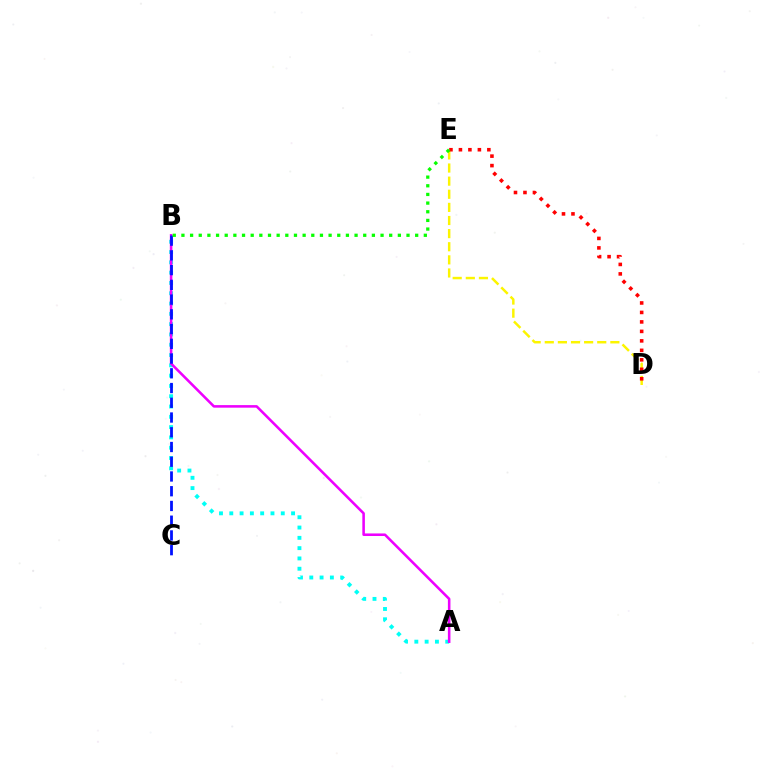{('D', 'E'): [{'color': '#fcf500', 'line_style': 'dashed', 'thickness': 1.78}, {'color': '#ff0000', 'line_style': 'dotted', 'thickness': 2.58}], ('A', 'B'): [{'color': '#00fff6', 'line_style': 'dotted', 'thickness': 2.8}, {'color': '#ee00ff', 'line_style': 'solid', 'thickness': 1.84}], ('B', 'C'): [{'color': '#0010ff', 'line_style': 'dashed', 'thickness': 2.0}], ('B', 'E'): [{'color': '#08ff00', 'line_style': 'dotted', 'thickness': 2.35}]}